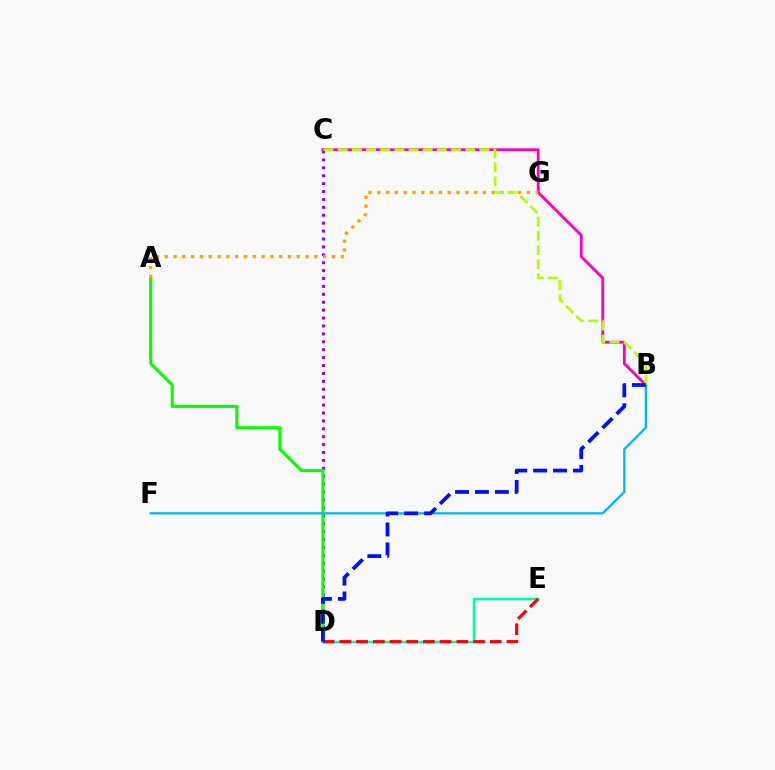{('B', 'C'): [{'color': '#ff00bd', 'line_style': 'solid', 'thickness': 2.04}, {'color': '#b3ff00', 'line_style': 'dashed', 'thickness': 1.92}], ('C', 'D'): [{'color': '#9b00ff', 'line_style': 'dotted', 'thickness': 2.15}], ('A', 'D'): [{'color': '#08ff00', 'line_style': 'solid', 'thickness': 2.22}], ('B', 'F'): [{'color': '#00b5ff', 'line_style': 'solid', 'thickness': 1.64}], ('D', 'E'): [{'color': '#00ff9d', 'line_style': 'solid', 'thickness': 1.8}, {'color': '#ff0000', 'line_style': 'dashed', 'thickness': 2.27}], ('A', 'G'): [{'color': '#ffa500', 'line_style': 'dotted', 'thickness': 2.39}], ('B', 'D'): [{'color': '#0010ff', 'line_style': 'dashed', 'thickness': 2.7}]}